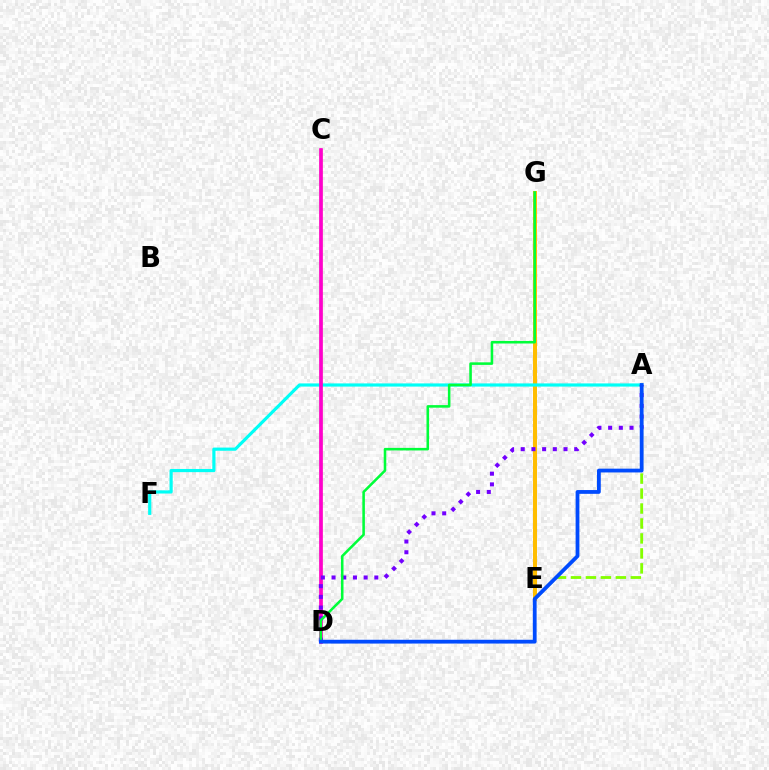{('E', 'G'): [{'color': '#ffbd00', 'line_style': 'solid', 'thickness': 2.89}], ('A', 'F'): [{'color': '#00fff6', 'line_style': 'solid', 'thickness': 2.29}], ('C', 'D'): [{'color': '#ff0000', 'line_style': 'solid', 'thickness': 1.76}, {'color': '#ff00cf', 'line_style': 'solid', 'thickness': 2.59}], ('A', 'E'): [{'color': '#84ff00', 'line_style': 'dashed', 'thickness': 2.03}], ('A', 'D'): [{'color': '#7200ff', 'line_style': 'dotted', 'thickness': 2.91}, {'color': '#004bff', 'line_style': 'solid', 'thickness': 2.72}], ('D', 'G'): [{'color': '#00ff39', 'line_style': 'solid', 'thickness': 1.84}]}